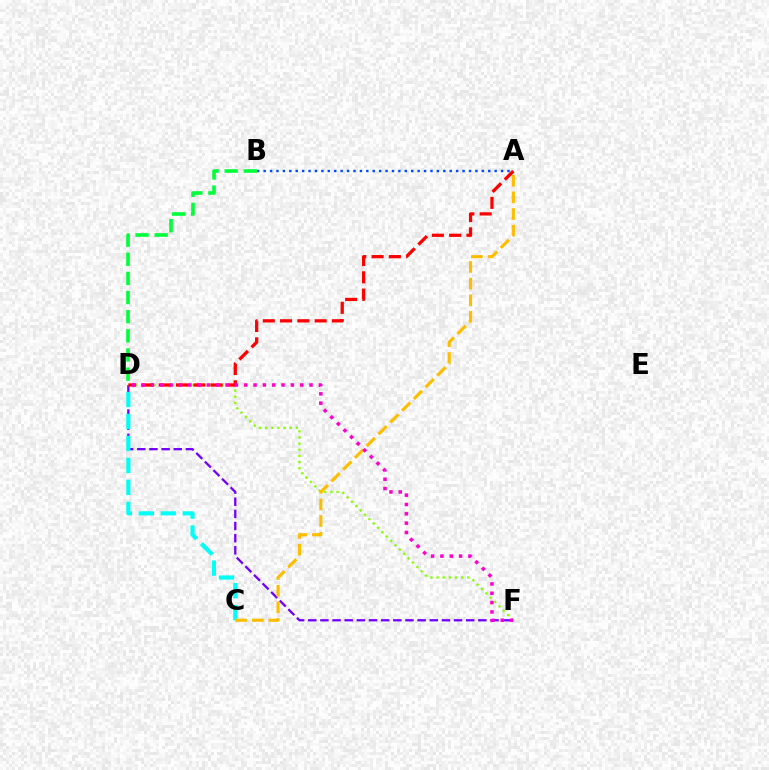{('B', 'D'): [{'color': '#00ff39', 'line_style': 'dashed', 'thickness': 2.6}], ('D', 'F'): [{'color': '#7200ff', 'line_style': 'dashed', 'thickness': 1.65}, {'color': '#84ff00', 'line_style': 'dotted', 'thickness': 1.67}, {'color': '#ff00cf', 'line_style': 'dotted', 'thickness': 2.53}], ('A', 'B'): [{'color': '#004bff', 'line_style': 'dotted', 'thickness': 1.74}], ('C', 'D'): [{'color': '#00fff6', 'line_style': 'dashed', 'thickness': 2.98}], ('A', 'D'): [{'color': '#ff0000', 'line_style': 'dashed', 'thickness': 2.35}], ('A', 'C'): [{'color': '#ffbd00', 'line_style': 'dashed', 'thickness': 2.26}]}